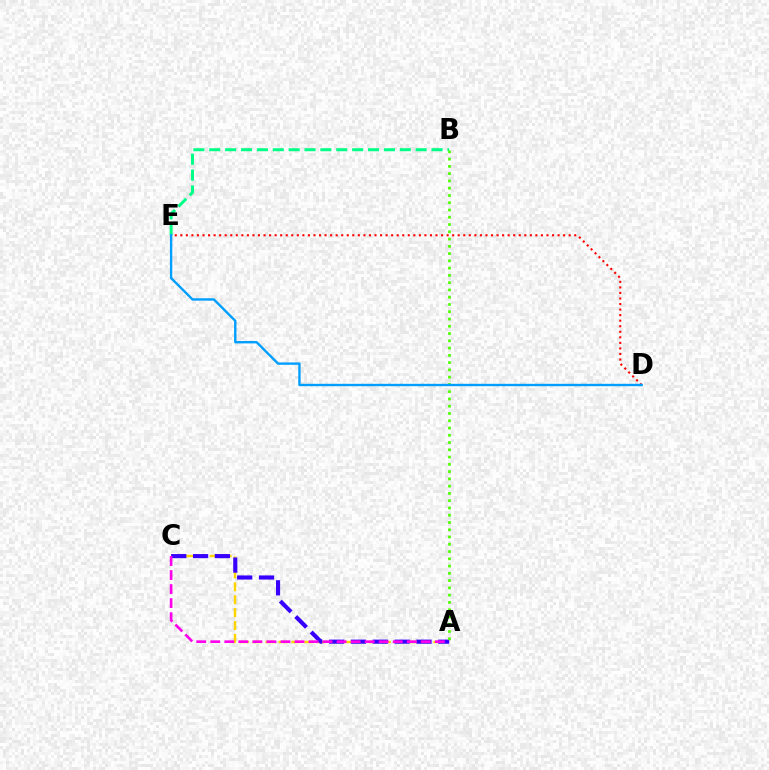{('A', 'C'): [{'color': '#ffd500', 'line_style': 'dashed', 'thickness': 1.75}, {'color': '#3700ff', 'line_style': 'dashed', 'thickness': 2.97}, {'color': '#ff00ed', 'line_style': 'dashed', 'thickness': 1.91}], ('D', 'E'): [{'color': '#ff0000', 'line_style': 'dotted', 'thickness': 1.51}, {'color': '#009eff', 'line_style': 'solid', 'thickness': 1.71}], ('B', 'E'): [{'color': '#00ff86', 'line_style': 'dashed', 'thickness': 2.16}], ('A', 'B'): [{'color': '#4fff00', 'line_style': 'dotted', 'thickness': 1.97}]}